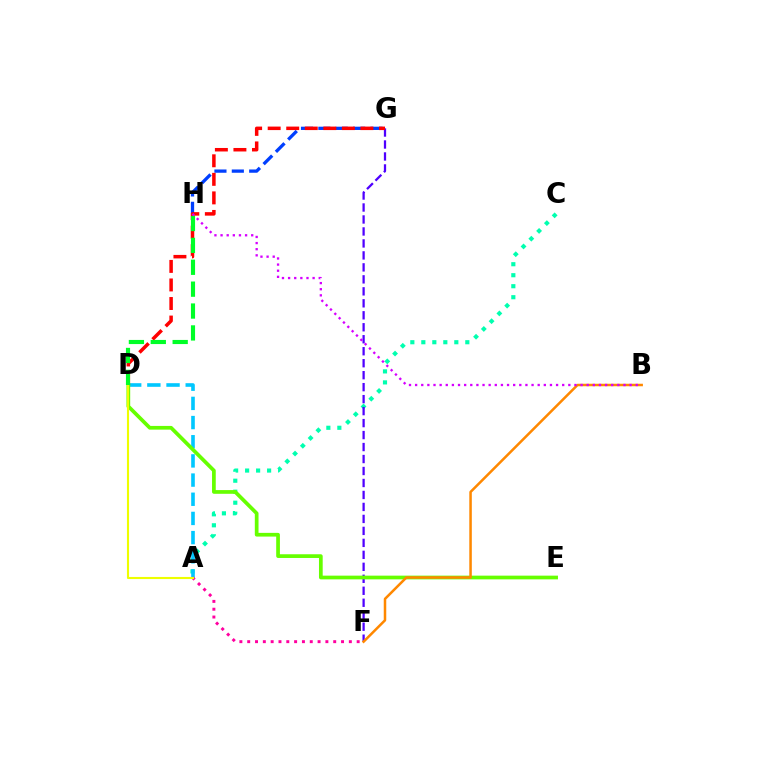{('A', 'C'): [{'color': '#00ffaf', 'line_style': 'dotted', 'thickness': 2.99}], ('G', 'H'): [{'color': '#003fff', 'line_style': 'dashed', 'thickness': 2.36}], ('F', 'G'): [{'color': '#4f00ff', 'line_style': 'dashed', 'thickness': 1.63}], ('A', 'D'): [{'color': '#00c7ff', 'line_style': 'dashed', 'thickness': 2.6}, {'color': '#eeff00', 'line_style': 'solid', 'thickness': 1.52}], ('D', 'G'): [{'color': '#ff0000', 'line_style': 'dashed', 'thickness': 2.52}], ('D', 'E'): [{'color': '#66ff00', 'line_style': 'solid', 'thickness': 2.67}], ('A', 'F'): [{'color': '#ff00a0', 'line_style': 'dotted', 'thickness': 2.12}], ('B', 'F'): [{'color': '#ff8800', 'line_style': 'solid', 'thickness': 1.81}], ('D', 'H'): [{'color': '#00ff27', 'line_style': 'dashed', 'thickness': 2.97}], ('B', 'H'): [{'color': '#d600ff', 'line_style': 'dotted', 'thickness': 1.67}]}